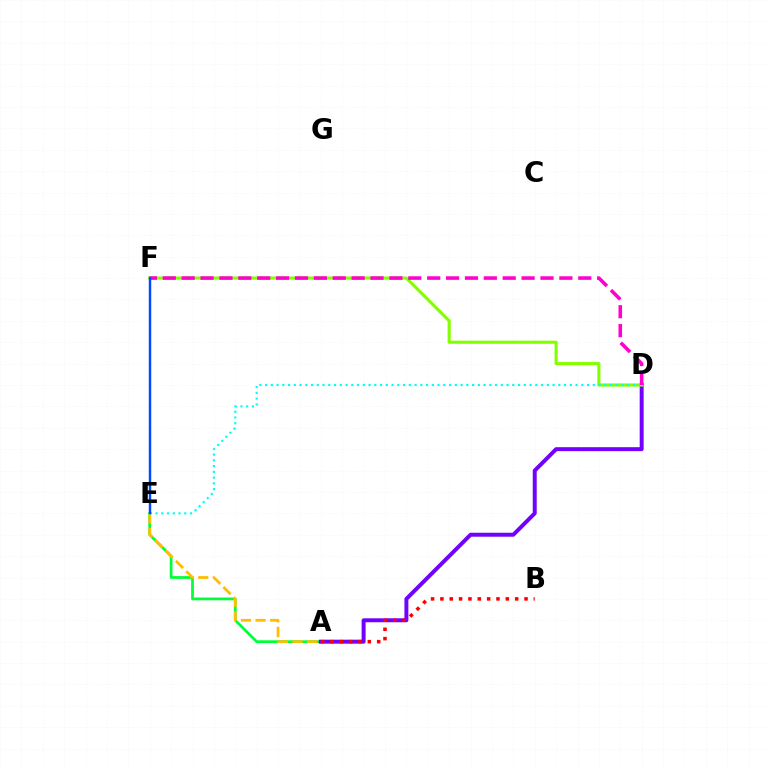{('A', 'E'): [{'color': '#00ff39', 'line_style': 'solid', 'thickness': 1.98}, {'color': '#ffbd00', 'line_style': 'dashed', 'thickness': 1.98}], ('A', 'D'): [{'color': '#7200ff', 'line_style': 'solid', 'thickness': 2.85}], ('A', 'B'): [{'color': '#ff0000', 'line_style': 'dotted', 'thickness': 2.54}], ('D', 'F'): [{'color': '#84ff00', 'line_style': 'solid', 'thickness': 2.25}, {'color': '#ff00cf', 'line_style': 'dashed', 'thickness': 2.57}], ('D', 'E'): [{'color': '#00fff6', 'line_style': 'dotted', 'thickness': 1.56}], ('E', 'F'): [{'color': '#004bff', 'line_style': 'solid', 'thickness': 1.76}]}